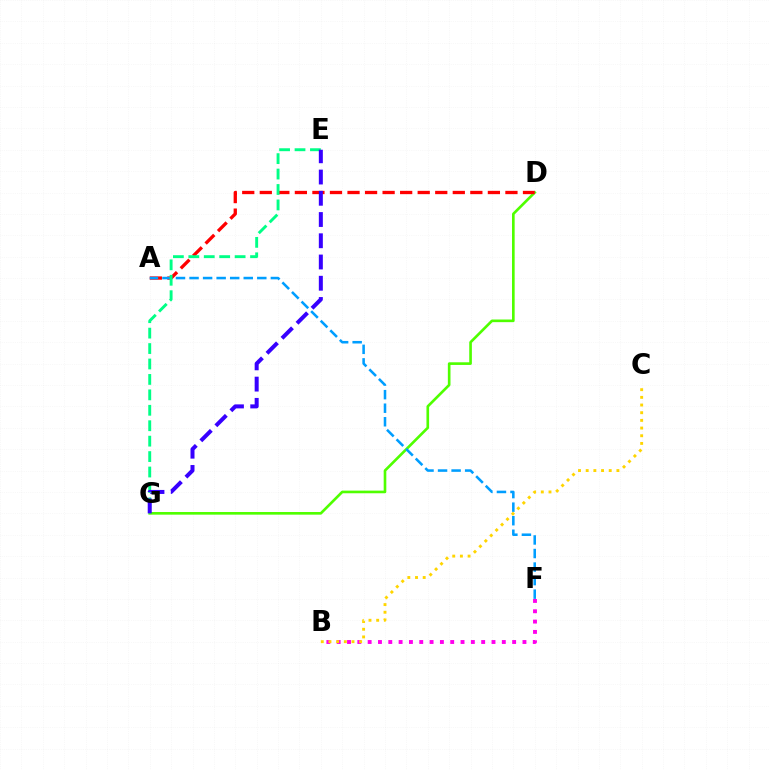{('D', 'G'): [{'color': '#4fff00', 'line_style': 'solid', 'thickness': 1.9}], ('A', 'D'): [{'color': '#ff0000', 'line_style': 'dashed', 'thickness': 2.38}], ('A', 'F'): [{'color': '#009eff', 'line_style': 'dashed', 'thickness': 1.84}], ('E', 'G'): [{'color': '#00ff86', 'line_style': 'dashed', 'thickness': 2.1}, {'color': '#3700ff', 'line_style': 'dashed', 'thickness': 2.89}], ('B', 'F'): [{'color': '#ff00ed', 'line_style': 'dotted', 'thickness': 2.8}], ('B', 'C'): [{'color': '#ffd500', 'line_style': 'dotted', 'thickness': 2.09}]}